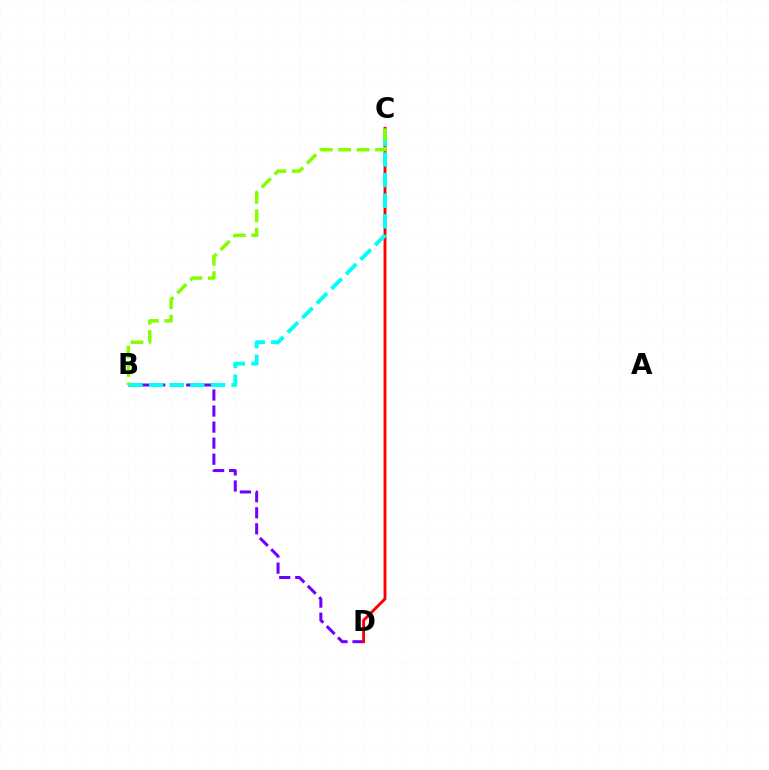{('B', 'D'): [{'color': '#7200ff', 'line_style': 'dashed', 'thickness': 2.18}], ('C', 'D'): [{'color': '#ff0000', 'line_style': 'solid', 'thickness': 2.09}], ('B', 'C'): [{'color': '#00fff6', 'line_style': 'dashed', 'thickness': 2.8}, {'color': '#84ff00', 'line_style': 'dashed', 'thickness': 2.5}]}